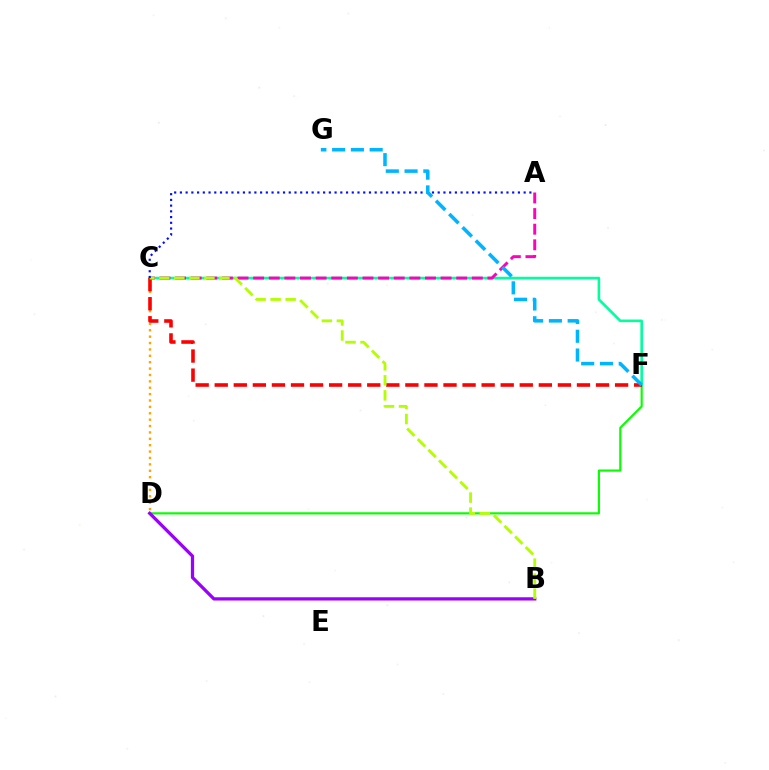{('D', 'F'): [{'color': '#08ff00', 'line_style': 'solid', 'thickness': 1.55}], ('C', 'D'): [{'color': '#ffa500', 'line_style': 'dotted', 'thickness': 1.73}], ('C', 'F'): [{'color': '#00ff9d', 'line_style': 'solid', 'thickness': 1.88}, {'color': '#ff0000', 'line_style': 'dashed', 'thickness': 2.59}], ('A', 'C'): [{'color': '#ff00bd', 'line_style': 'dashed', 'thickness': 2.12}, {'color': '#0010ff', 'line_style': 'dotted', 'thickness': 1.56}], ('B', 'D'): [{'color': '#9b00ff', 'line_style': 'solid', 'thickness': 2.35}], ('B', 'C'): [{'color': '#b3ff00', 'line_style': 'dashed', 'thickness': 2.04}], ('F', 'G'): [{'color': '#00b5ff', 'line_style': 'dashed', 'thickness': 2.55}]}